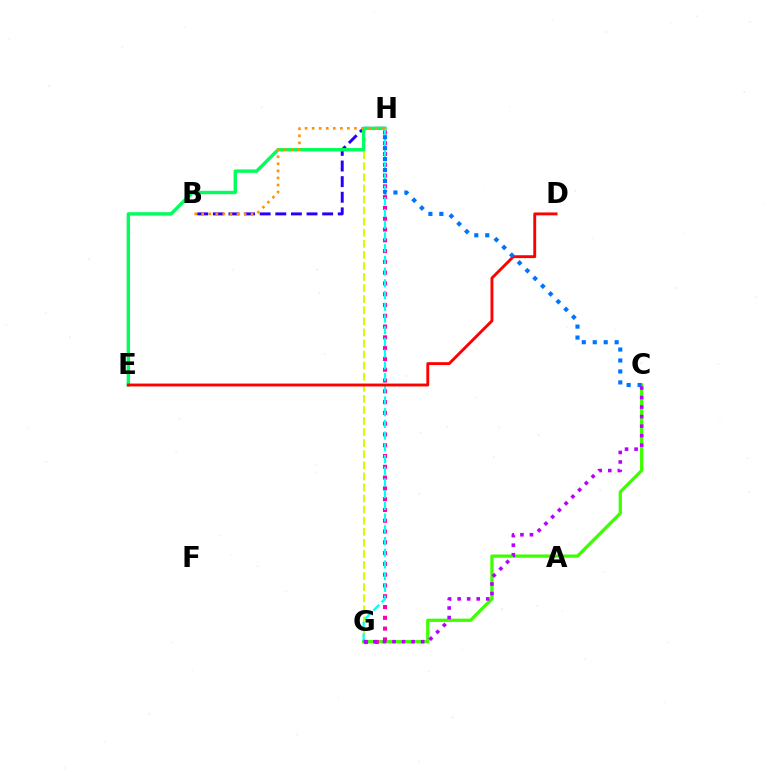{('G', 'H'): [{'color': '#d1ff00', 'line_style': 'dashed', 'thickness': 1.5}, {'color': '#ff00ac', 'line_style': 'dotted', 'thickness': 2.93}, {'color': '#00fff6', 'line_style': 'dashed', 'thickness': 1.59}], ('C', 'G'): [{'color': '#3dff00', 'line_style': 'solid', 'thickness': 2.34}, {'color': '#b900ff', 'line_style': 'dotted', 'thickness': 2.59}], ('B', 'H'): [{'color': '#2500ff', 'line_style': 'dashed', 'thickness': 2.12}, {'color': '#ff9400', 'line_style': 'dotted', 'thickness': 1.92}], ('E', 'H'): [{'color': '#00ff5c', 'line_style': 'solid', 'thickness': 2.45}], ('D', 'E'): [{'color': '#ff0000', 'line_style': 'solid', 'thickness': 2.07}], ('C', 'H'): [{'color': '#0074ff', 'line_style': 'dotted', 'thickness': 2.98}]}